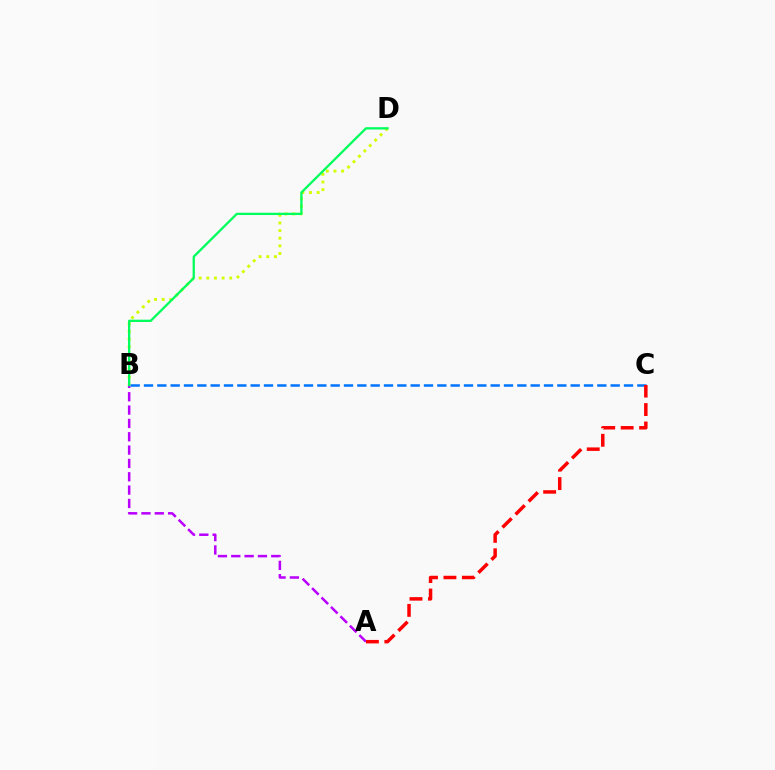{('A', 'B'): [{'color': '#b900ff', 'line_style': 'dashed', 'thickness': 1.81}], ('B', 'D'): [{'color': '#d1ff00', 'line_style': 'dotted', 'thickness': 2.08}, {'color': '#00ff5c', 'line_style': 'solid', 'thickness': 1.65}], ('B', 'C'): [{'color': '#0074ff', 'line_style': 'dashed', 'thickness': 1.81}], ('A', 'C'): [{'color': '#ff0000', 'line_style': 'dashed', 'thickness': 2.51}]}